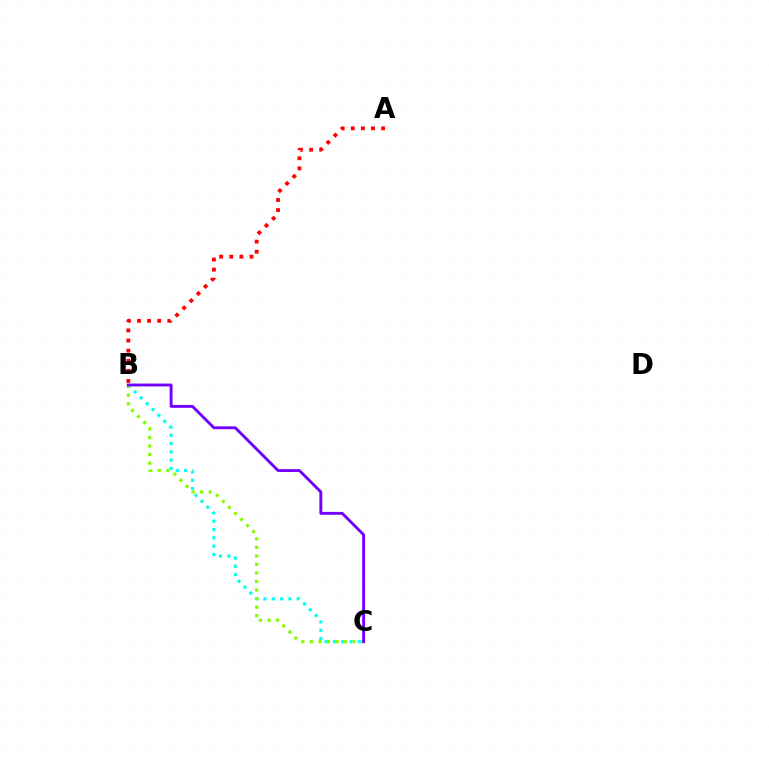{('B', 'C'): [{'color': '#00fff6', 'line_style': 'dotted', 'thickness': 2.26}, {'color': '#84ff00', 'line_style': 'dotted', 'thickness': 2.32}, {'color': '#7200ff', 'line_style': 'solid', 'thickness': 2.07}], ('A', 'B'): [{'color': '#ff0000', 'line_style': 'dotted', 'thickness': 2.75}]}